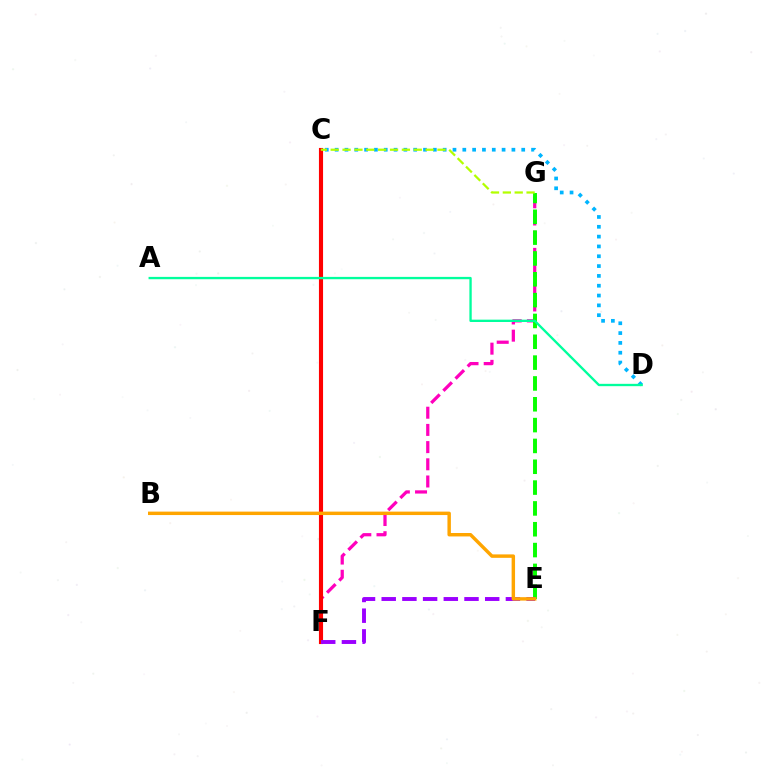{('C', 'F'): [{'color': '#0010ff', 'line_style': 'solid', 'thickness': 1.54}, {'color': '#ff0000', 'line_style': 'solid', 'thickness': 2.96}], ('F', 'G'): [{'color': '#ff00bd', 'line_style': 'dashed', 'thickness': 2.34}], ('C', 'D'): [{'color': '#00b5ff', 'line_style': 'dotted', 'thickness': 2.67}], ('E', 'G'): [{'color': '#08ff00', 'line_style': 'dashed', 'thickness': 2.83}], ('C', 'G'): [{'color': '#b3ff00', 'line_style': 'dashed', 'thickness': 1.61}], ('A', 'D'): [{'color': '#00ff9d', 'line_style': 'solid', 'thickness': 1.68}], ('E', 'F'): [{'color': '#9b00ff', 'line_style': 'dashed', 'thickness': 2.81}], ('B', 'E'): [{'color': '#ffa500', 'line_style': 'solid', 'thickness': 2.48}]}